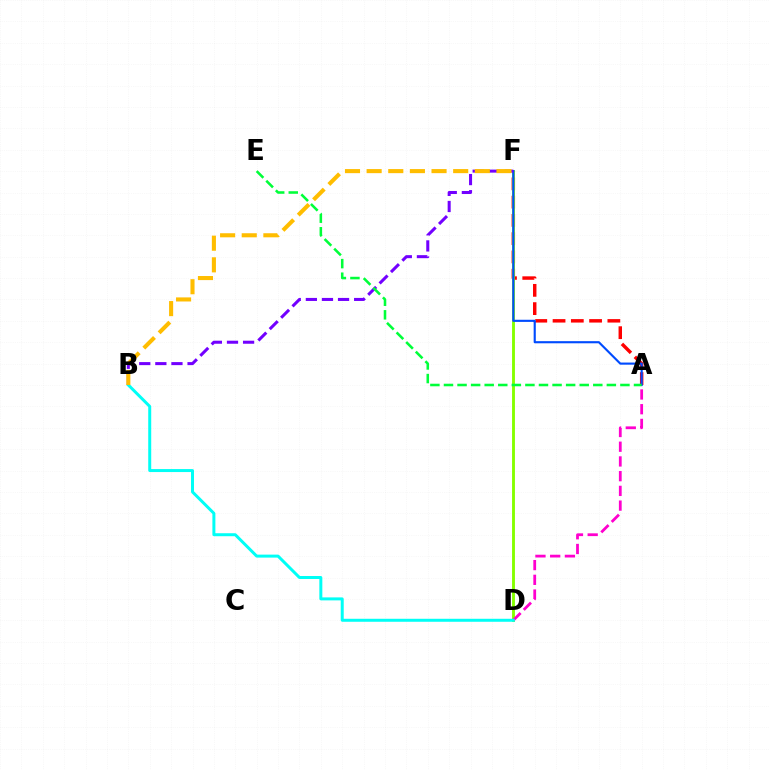{('A', 'F'): [{'color': '#ff0000', 'line_style': 'dashed', 'thickness': 2.48}, {'color': '#004bff', 'line_style': 'solid', 'thickness': 1.54}], ('D', 'F'): [{'color': '#84ff00', 'line_style': 'solid', 'thickness': 2.08}], ('A', 'D'): [{'color': '#ff00cf', 'line_style': 'dashed', 'thickness': 2.0}], ('B', 'F'): [{'color': '#7200ff', 'line_style': 'dashed', 'thickness': 2.19}, {'color': '#ffbd00', 'line_style': 'dashed', 'thickness': 2.94}], ('B', 'D'): [{'color': '#00fff6', 'line_style': 'solid', 'thickness': 2.15}], ('A', 'E'): [{'color': '#00ff39', 'line_style': 'dashed', 'thickness': 1.84}]}